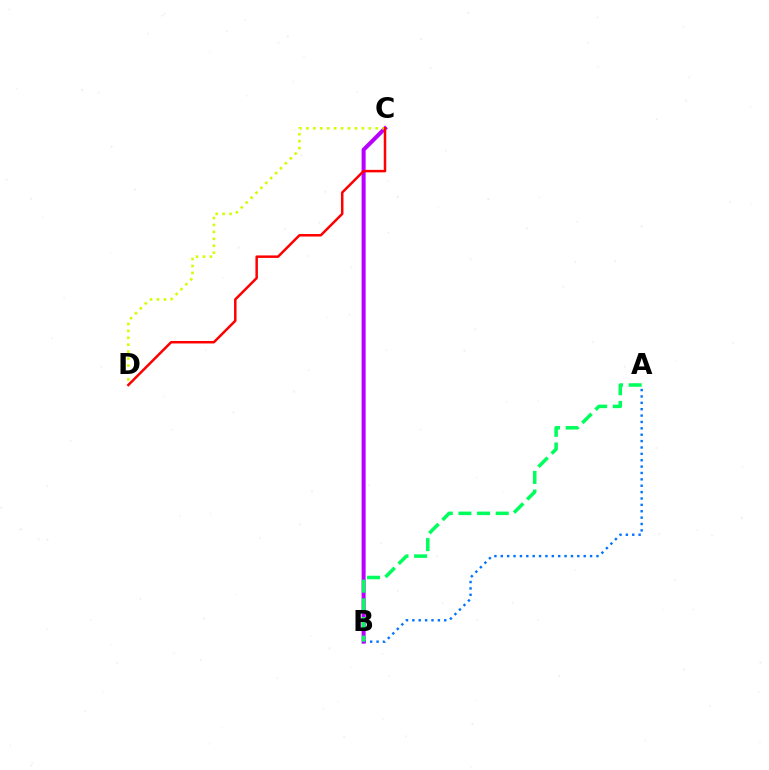{('A', 'B'): [{'color': '#0074ff', 'line_style': 'dotted', 'thickness': 1.73}, {'color': '#00ff5c', 'line_style': 'dashed', 'thickness': 2.53}], ('B', 'C'): [{'color': '#b900ff', 'line_style': 'solid', 'thickness': 2.9}], ('C', 'D'): [{'color': '#d1ff00', 'line_style': 'dotted', 'thickness': 1.88}, {'color': '#ff0000', 'line_style': 'solid', 'thickness': 1.8}]}